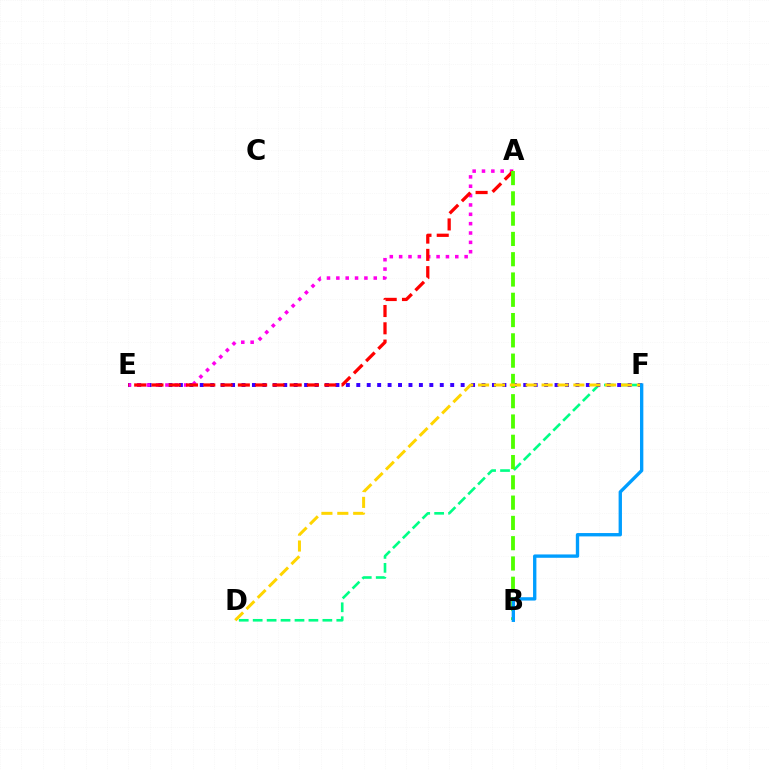{('D', 'F'): [{'color': '#00ff86', 'line_style': 'dashed', 'thickness': 1.89}, {'color': '#ffd500', 'line_style': 'dashed', 'thickness': 2.16}], ('E', 'F'): [{'color': '#3700ff', 'line_style': 'dotted', 'thickness': 2.84}], ('A', 'E'): [{'color': '#ff00ed', 'line_style': 'dotted', 'thickness': 2.54}, {'color': '#ff0000', 'line_style': 'dashed', 'thickness': 2.35}], ('A', 'B'): [{'color': '#4fff00', 'line_style': 'dashed', 'thickness': 2.76}], ('B', 'F'): [{'color': '#009eff', 'line_style': 'solid', 'thickness': 2.41}]}